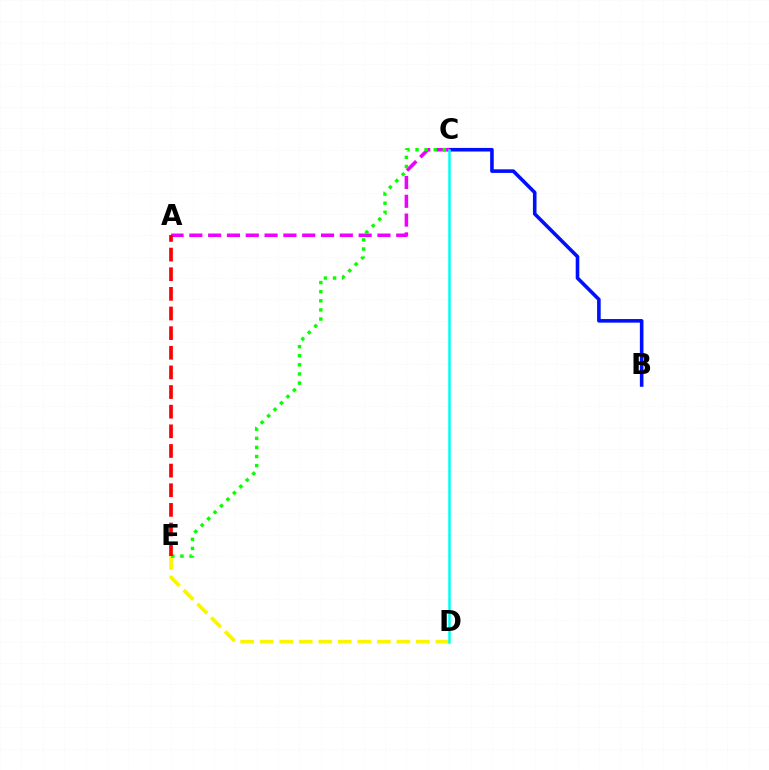{('D', 'E'): [{'color': '#fcf500', 'line_style': 'dashed', 'thickness': 2.65}], ('B', 'C'): [{'color': '#0010ff', 'line_style': 'solid', 'thickness': 2.59}], ('A', 'C'): [{'color': '#ee00ff', 'line_style': 'dashed', 'thickness': 2.56}], ('C', 'E'): [{'color': '#08ff00', 'line_style': 'dotted', 'thickness': 2.48}], ('A', 'E'): [{'color': '#ff0000', 'line_style': 'dashed', 'thickness': 2.67}], ('C', 'D'): [{'color': '#00fff6', 'line_style': 'solid', 'thickness': 1.81}]}